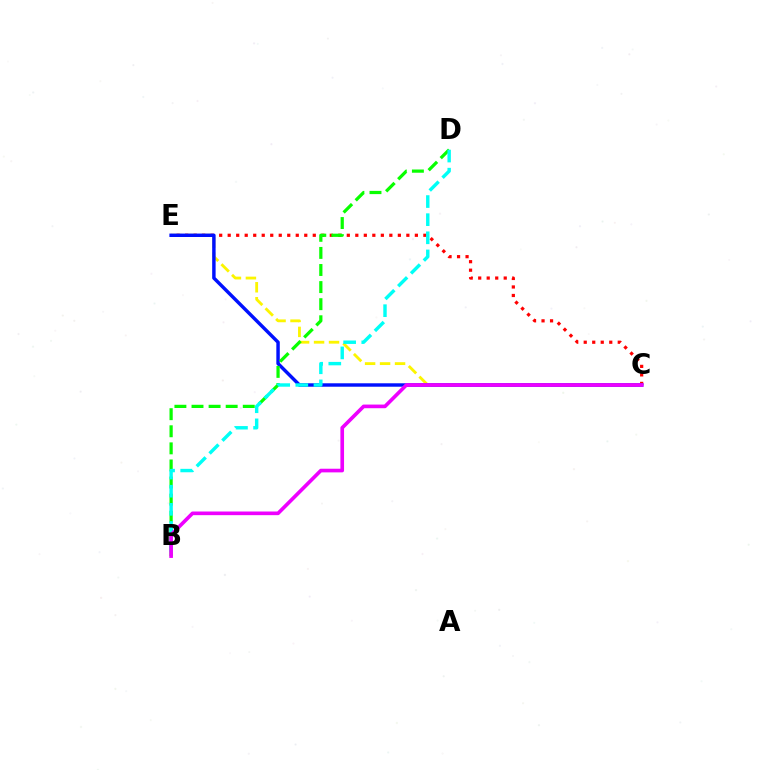{('C', 'E'): [{'color': '#ff0000', 'line_style': 'dotted', 'thickness': 2.31}, {'color': '#fcf500', 'line_style': 'dashed', 'thickness': 2.03}, {'color': '#0010ff', 'line_style': 'solid', 'thickness': 2.48}], ('B', 'D'): [{'color': '#08ff00', 'line_style': 'dashed', 'thickness': 2.32}, {'color': '#00fff6', 'line_style': 'dashed', 'thickness': 2.46}], ('B', 'C'): [{'color': '#ee00ff', 'line_style': 'solid', 'thickness': 2.63}]}